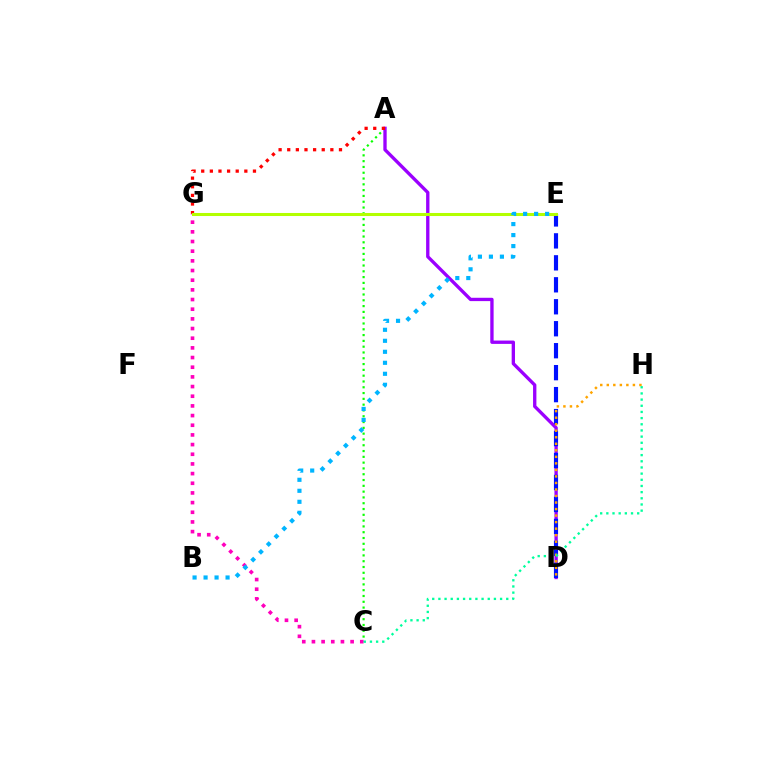{('A', 'C'): [{'color': '#08ff00', 'line_style': 'dotted', 'thickness': 1.58}], ('A', 'D'): [{'color': '#9b00ff', 'line_style': 'solid', 'thickness': 2.4}], ('C', 'G'): [{'color': '#ff00bd', 'line_style': 'dotted', 'thickness': 2.63}], ('D', 'E'): [{'color': '#0010ff', 'line_style': 'dashed', 'thickness': 2.98}], ('A', 'G'): [{'color': '#ff0000', 'line_style': 'dotted', 'thickness': 2.34}], ('E', 'G'): [{'color': '#b3ff00', 'line_style': 'solid', 'thickness': 2.19}], ('B', 'E'): [{'color': '#00b5ff', 'line_style': 'dotted', 'thickness': 2.99}], ('D', 'H'): [{'color': '#ffa500', 'line_style': 'dotted', 'thickness': 1.77}], ('C', 'H'): [{'color': '#00ff9d', 'line_style': 'dotted', 'thickness': 1.68}]}